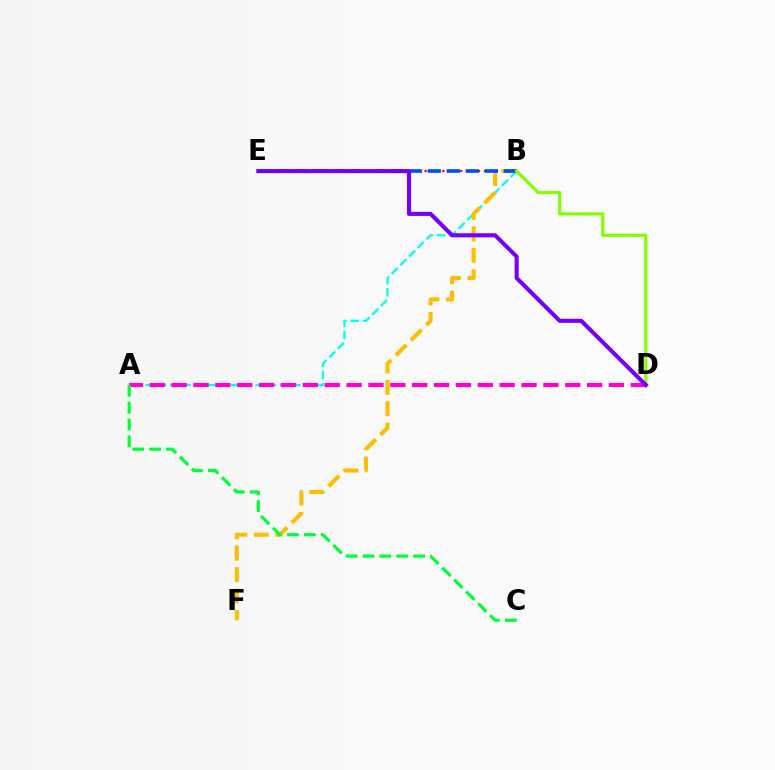{('B', 'E'): [{'color': '#ff0000', 'line_style': 'dotted', 'thickness': 1.62}, {'color': '#004bff', 'line_style': 'dashed', 'thickness': 2.58}], ('A', 'B'): [{'color': '#00fff6', 'line_style': 'dashed', 'thickness': 1.66}], ('A', 'D'): [{'color': '#ff00cf', 'line_style': 'dashed', 'thickness': 2.97}], ('B', 'F'): [{'color': '#ffbd00', 'line_style': 'dashed', 'thickness': 2.91}], ('B', 'D'): [{'color': '#84ff00', 'line_style': 'solid', 'thickness': 2.3}], ('D', 'E'): [{'color': '#7200ff', 'line_style': 'solid', 'thickness': 2.92}], ('A', 'C'): [{'color': '#00ff39', 'line_style': 'dashed', 'thickness': 2.29}]}